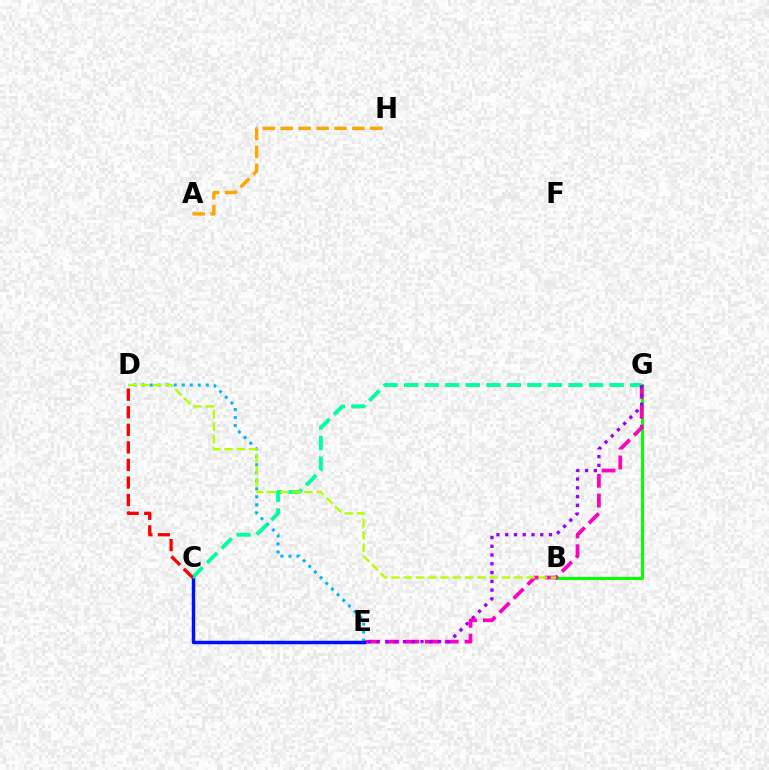{('A', 'H'): [{'color': '#ffa500', 'line_style': 'dashed', 'thickness': 2.43}], ('B', 'G'): [{'color': '#08ff00', 'line_style': 'solid', 'thickness': 2.22}], ('E', 'G'): [{'color': '#ff00bd', 'line_style': 'dashed', 'thickness': 2.7}, {'color': '#9b00ff', 'line_style': 'dotted', 'thickness': 2.38}], ('D', 'E'): [{'color': '#00b5ff', 'line_style': 'dotted', 'thickness': 2.18}], ('C', 'E'): [{'color': '#0010ff', 'line_style': 'solid', 'thickness': 2.5}], ('C', 'G'): [{'color': '#00ff9d', 'line_style': 'dashed', 'thickness': 2.79}], ('B', 'D'): [{'color': '#b3ff00', 'line_style': 'dashed', 'thickness': 1.67}], ('C', 'D'): [{'color': '#ff0000', 'line_style': 'dashed', 'thickness': 2.39}]}